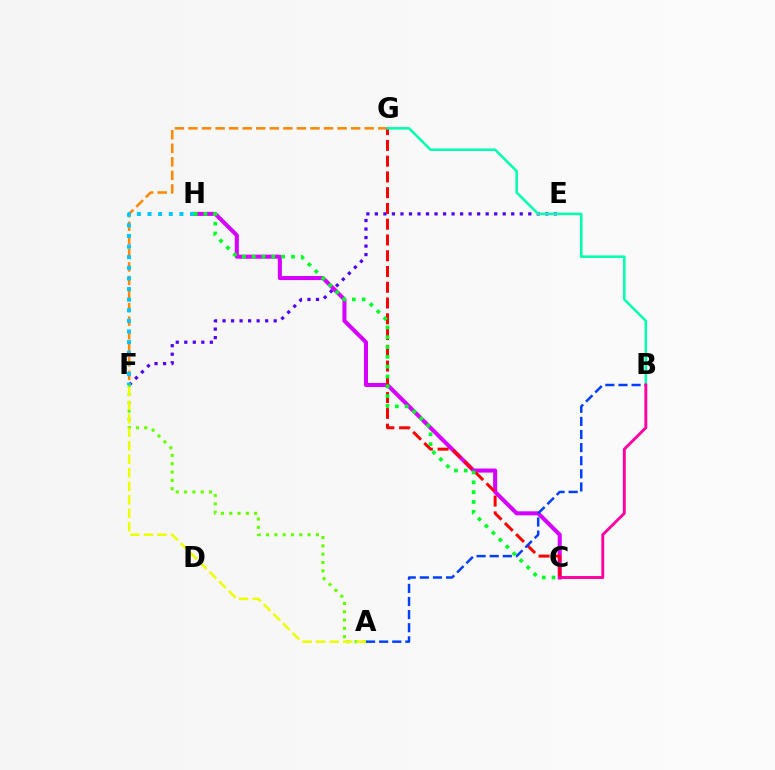{('E', 'F'): [{'color': '#4f00ff', 'line_style': 'dotted', 'thickness': 2.32}], ('F', 'G'): [{'color': '#ff8800', 'line_style': 'dashed', 'thickness': 1.84}], ('A', 'F'): [{'color': '#66ff00', 'line_style': 'dotted', 'thickness': 2.26}, {'color': '#eeff00', 'line_style': 'dashed', 'thickness': 1.84}], ('C', 'H'): [{'color': '#d600ff', 'line_style': 'solid', 'thickness': 2.91}, {'color': '#00ff27', 'line_style': 'dotted', 'thickness': 2.67}], ('F', 'H'): [{'color': '#00c7ff', 'line_style': 'dotted', 'thickness': 2.88}], ('C', 'G'): [{'color': '#ff0000', 'line_style': 'dashed', 'thickness': 2.14}], ('B', 'G'): [{'color': '#00ffaf', 'line_style': 'solid', 'thickness': 1.83}], ('A', 'B'): [{'color': '#003fff', 'line_style': 'dashed', 'thickness': 1.78}], ('B', 'C'): [{'color': '#ff00a0', 'line_style': 'solid', 'thickness': 2.08}]}